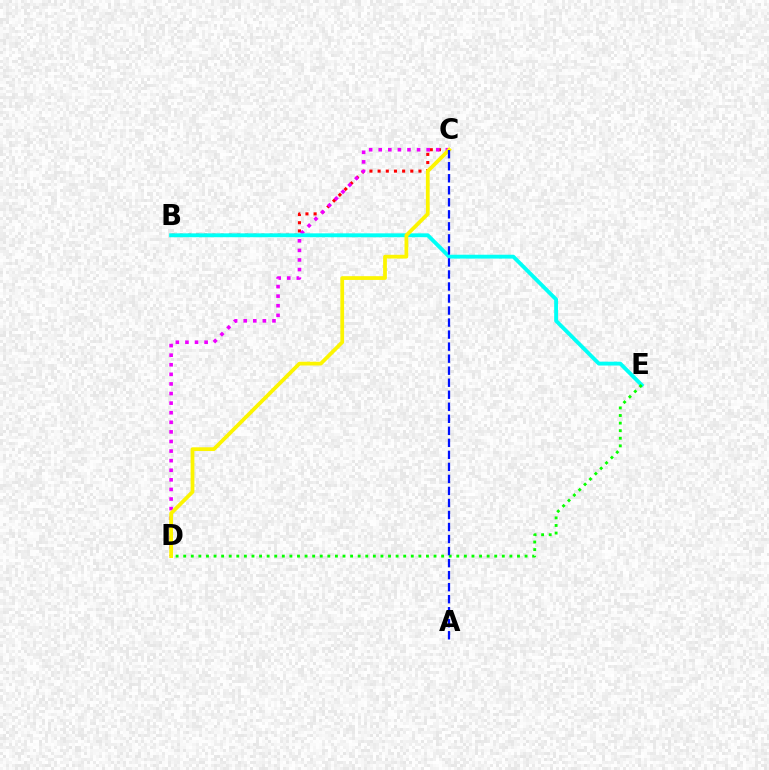{('B', 'C'): [{'color': '#ff0000', 'line_style': 'dotted', 'thickness': 2.22}], ('C', 'D'): [{'color': '#ee00ff', 'line_style': 'dotted', 'thickness': 2.61}, {'color': '#fcf500', 'line_style': 'solid', 'thickness': 2.71}], ('B', 'E'): [{'color': '#00fff6', 'line_style': 'solid', 'thickness': 2.78}], ('D', 'E'): [{'color': '#08ff00', 'line_style': 'dotted', 'thickness': 2.06}], ('A', 'C'): [{'color': '#0010ff', 'line_style': 'dashed', 'thickness': 1.63}]}